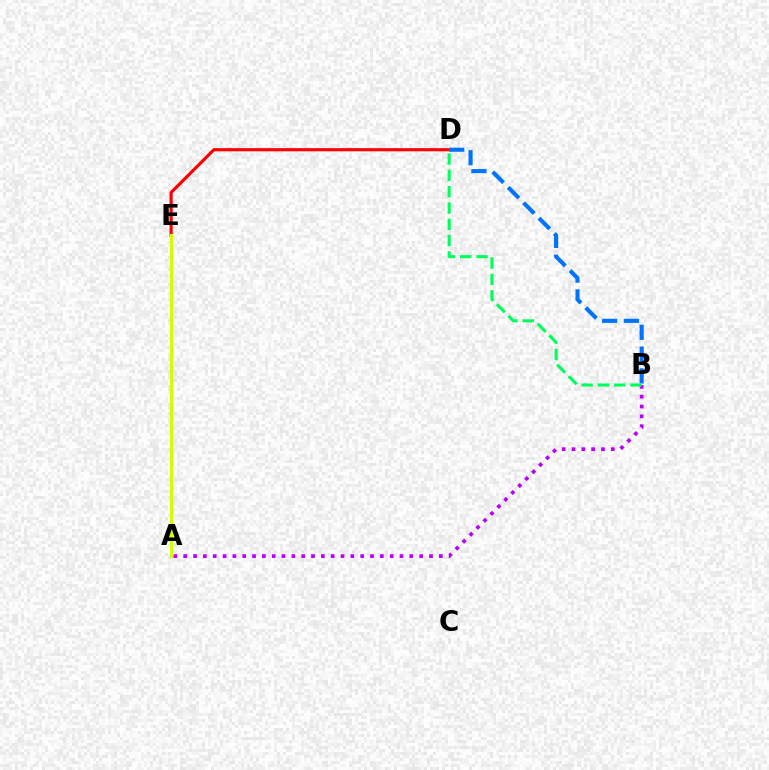{('D', 'E'): [{'color': '#ff0000', 'line_style': 'solid', 'thickness': 2.28}], ('A', 'E'): [{'color': '#d1ff00', 'line_style': 'solid', 'thickness': 2.21}], ('A', 'B'): [{'color': '#b900ff', 'line_style': 'dotted', 'thickness': 2.67}], ('B', 'D'): [{'color': '#0074ff', 'line_style': 'dashed', 'thickness': 2.96}, {'color': '#00ff5c', 'line_style': 'dashed', 'thickness': 2.22}]}